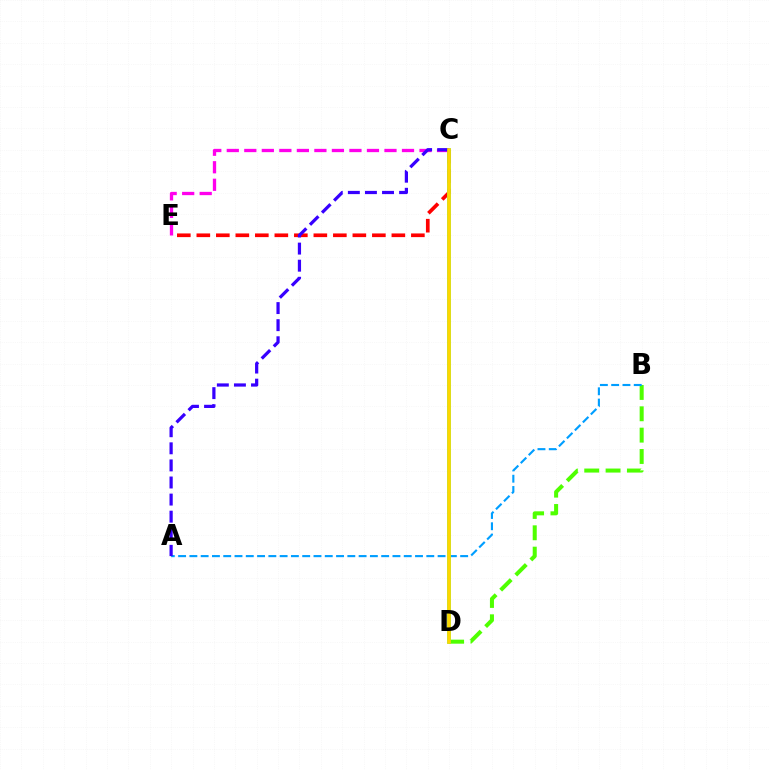{('C', 'E'): [{'color': '#ff00ed', 'line_style': 'dashed', 'thickness': 2.38}, {'color': '#ff0000', 'line_style': 'dashed', 'thickness': 2.65}], ('B', 'D'): [{'color': '#4fff00', 'line_style': 'dashed', 'thickness': 2.9}], ('A', 'B'): [{'color': '#009eff', 'line_style': 'dashed', 'thickness': 1.53}], ('C', 'D'): [{'color': '#00ff86', 'line_style': 'solid', 'thickness': 2.55}, {'color': '#ffd500', 'line_style': 'solid', 'thickness': 2.64}], ('A', 'C'): [{'color': '#3700ff', 'line_style': 'dashed', 'thickness': 2.32}]}